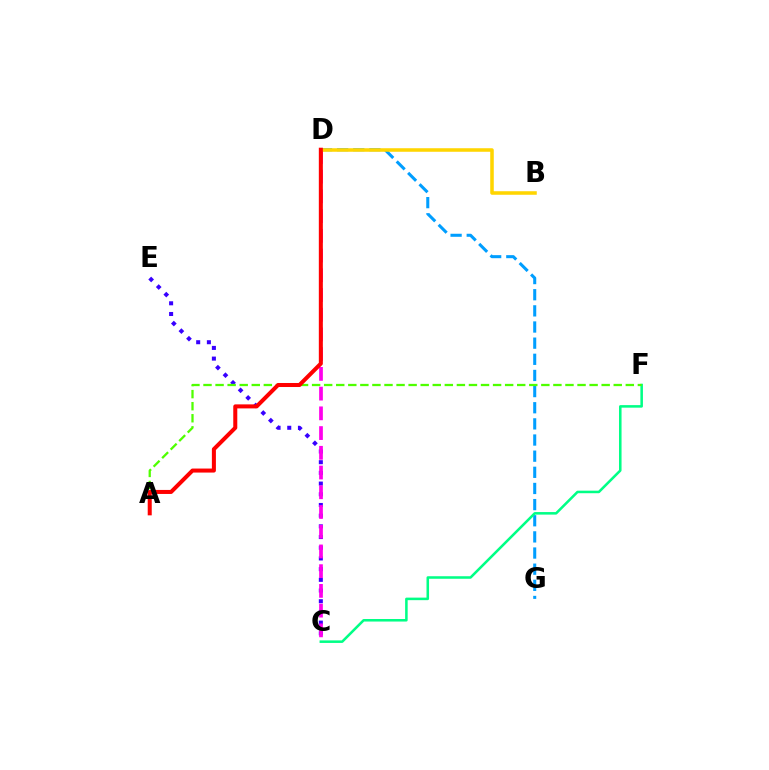{('C', 'E'): [{'color': '#3700ff', 'line_style': 'dotted', 'thickness': 2.91}], ('D', 'G'): [{'color': '#009eff', 'line_style': 'dashed', 'thickness': 2.19}], ('C', 'F'): [{'color': '#00ff86', 'line_style': 'solid', 'thickness': 1.83}], ('A', 'F'): [{'color': '#4fff00', 'line_style': 'dashed', 'thickness': 1.64}], ('C', 'D'): [{'color': '#ff00ed', 'line_style': 'dashed', 'thickness': 2.68}], ('B', 'D'): [{'color': '#ffd500', 'line_style': 'solid', 'thickness': 2.55}], ('A', 'D'): [{'color': '#ff0000', 'line_style': 'solid', 'thickness': 2.9}]}